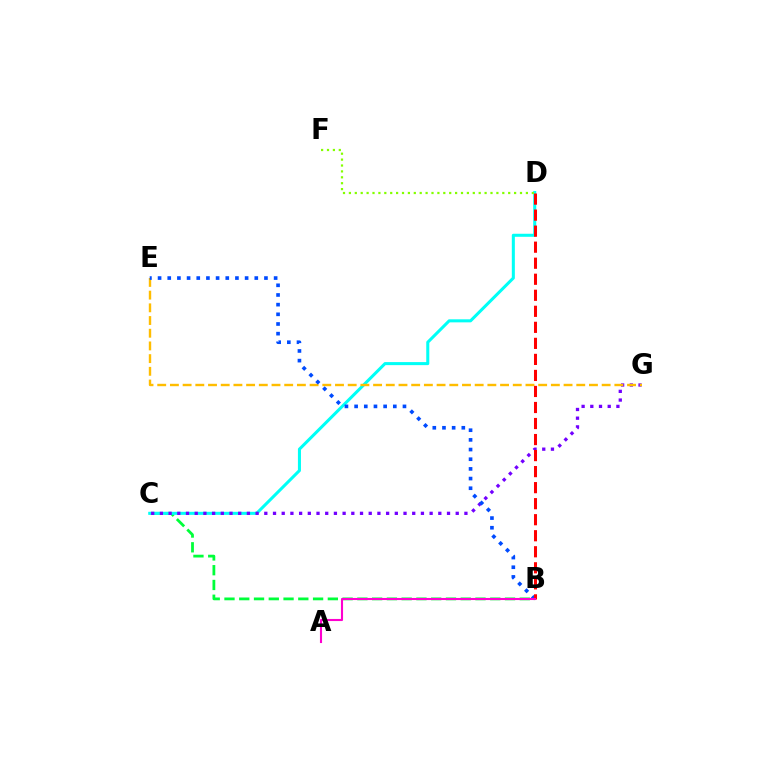{('B', 'C'): [{'color': '#00ff39', 'line_style': 'dashed', 'thickness': 2.01}], ('C', 'D'): [{'color': '#00fff6', 'line_style': 'solid', 'thickness': 2.19}], ('C', 'G'): [{'color': '#7200ff', 'line_style': 'dotted', 'thickness': 2.36}], ('E', 'G'): [{'color': '#ffbd00', 'line_style': 'dashed', 'thickness': 1.73}], ('D', 'F'): [{'color': '#84ff00', 'line_style': 'dotted', 'thickness': 1.6}], ('B', 'E'): [{'color': '#004bff', 'line_style': 'dotted', 'thickness': 2.63}], ('B', 'D'): [{'color': '#ff0000', 'line_style': 'dashed', 'thickness': 2.18}], ('A', 'B'): [{'color': '#ff00cf', 'line_style': 'solid', 'thickness': 1.52}]}